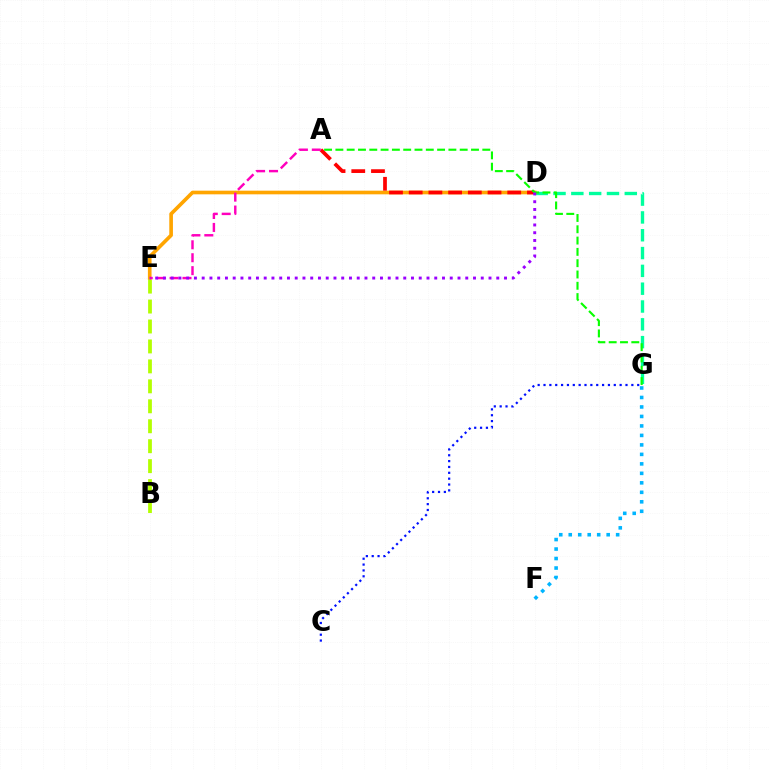{('D', 'G'): [{'color': '#00ff9d', 'line_style': 'dashed', 'thickness': 2.42}], ('D', 'E'): [{'color': '#ffa500', 'line_style': 'solid', 'thickness': 2.63}, {'color': '#9b00ff', 'line_style': 'dotted', 'thickness': 2.11}], ('A', 'D'): [{'color': '#ff0000', 'line_style': 'dashed', 'thickness': 2.68}], ('B', 'E'): [{'color': '#b3ff00', 'line_style': 'dashed', 'thickness': 2.71}], ('C', 'G'): [{'color': '#0010ff', 'line_style': 'dotted', 'thickness': 1.59}], ('A', 'E'): [{'color': '#ff00bd', 'line_style': 'dashed', 'thickness': 1.76}], ('F', 'G'): [{'color': '#00b5ff', 'line_style': 'dotted', 'thickness': 2.58}], ('A', 'G'): [{'color': '#08ff00', 'line_style': 'dashed', 'thickness': 1.54}]}